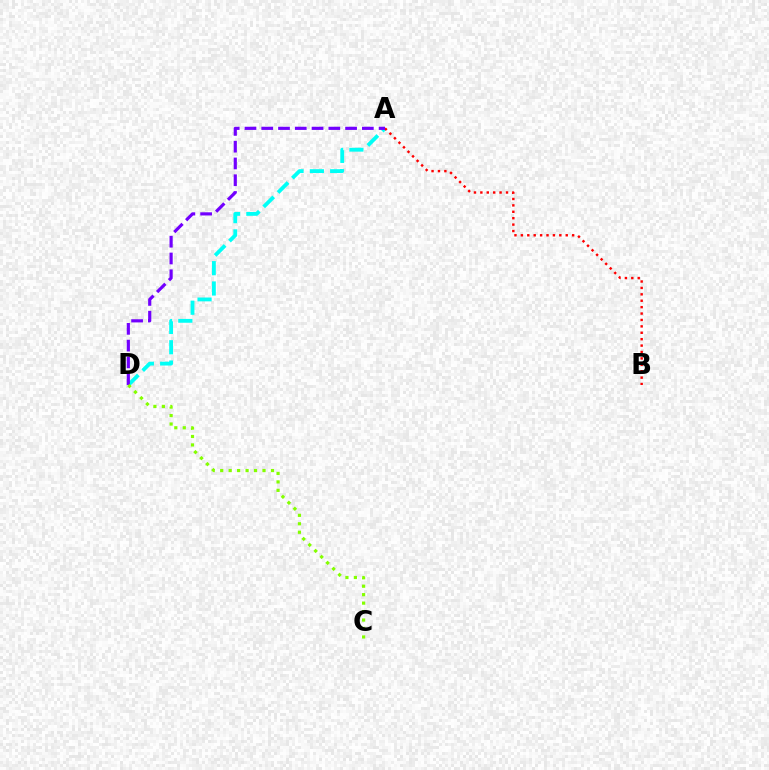{('A', 'D'): [{'color': '#00fff6', 'line_style': 'dashed', 'thickness': 2.76}, {'color': '#7200ff', 'line_style': 'dashed', 'thickness': 2.28}], ('A', 'B'): [{'color': '#ff0000', 'line_style': 'dotted', 'thickness': 1.74}], ('C', 'D'): [{'color': '#84ff00', 'line_style': 'dotted', 'thickness': 2.3}]}